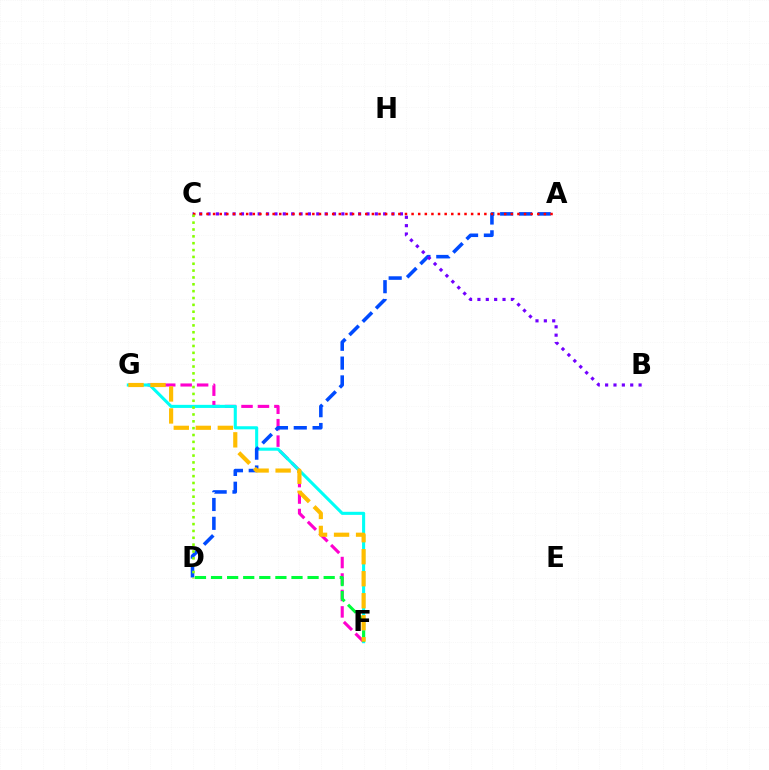{('F', 'G'): [{'color': '#ff00cf', 'line_style': 'dashed', 'thickness': 2.23}, {'color': '#00fff6', 'line_style': 'solid', 'thickness': 2.22}, {'color': '#ffbd00', 'line_style': 'dashed', 'thickness': 2.99}], ('A', 'D'): [{'color': '#004bff', 'line_style': 'dashed', 'thickness': 2.56}], ('D', 'F'): [{'color': '#00ff39', 'line_style': 'dashed', 'thickness': 2.19}], ('B', 'C'): [{'color': '#7200ff', 'line_style': 'dotted', 'thickness': 2.27}], ('A', 'C'): [{'color': '#ff0000', 'line_style': 'dotted', 'thickness': 1.8}], ('C', 'D'): [{'color': '#84ff00', 'line_style': 'dotted', 'thickness': 1.86}]}